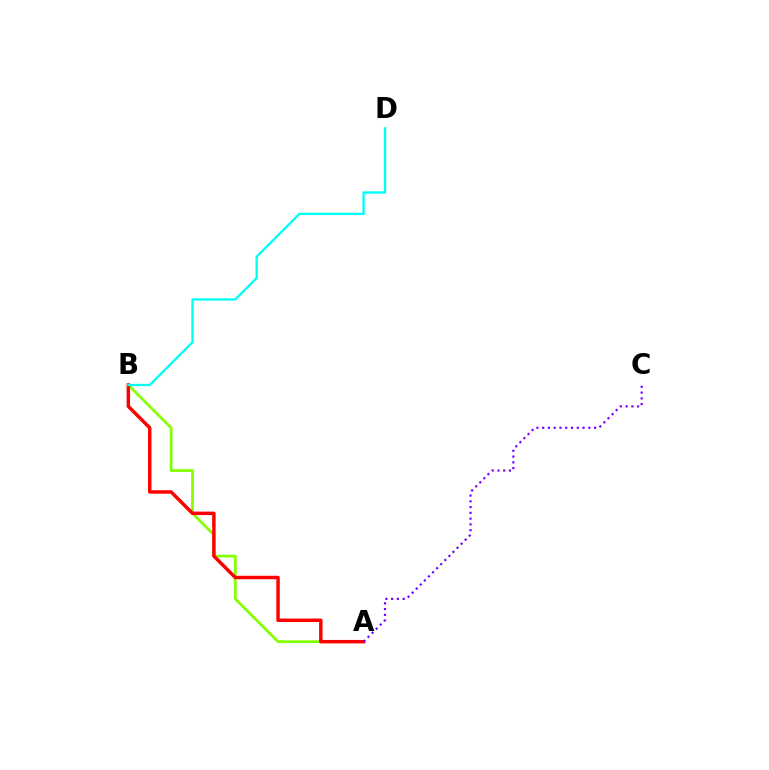{('A', 'B'): [{'color': '#84ff00', 'line_style': 'solid', 'thickness': 1.99}, {'color': '#ff0000', 'line_style': 'solid', 'thickness': 2.49}], ('A', 'C'): [{'color': '#7200ff', 'line_style': 'dotted', 'thickness': 1.57}], ('B', 'D'): [{'color': '#00fff6', 'line_style': 'solid', 'thickness': 1.68}]}